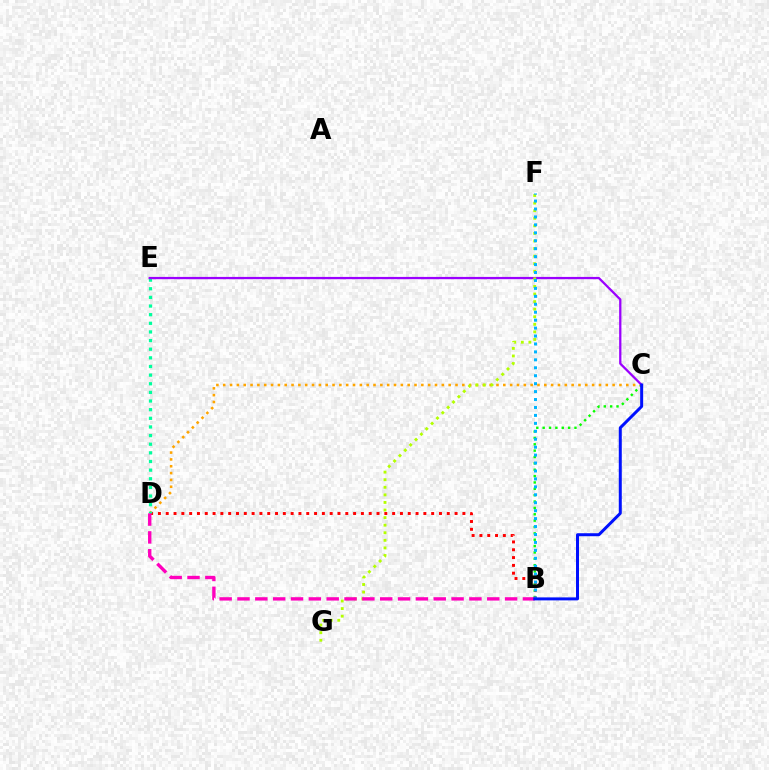{('B', 'C'): [{'color': '#08ff00', 'line_style': 'dotted', 'thickness': 1.73}, {'color': '#0010ff', 'line_style': 'solid', 'thickness': 2.15}], ('C', 'D'): [{'color': '#ffa500', 'line_style': 'dotted', 'thickness': 1.86}], ('B', 'D'): [{'color': '#ff0000', 'line_style': 'dotted', 'thickness': 2.12}, {'color': '#ff00bd', 'line_style': 'dashed', 'thickness': 2.42}], ('D', 'E'): [{'color': '#00ff9d', 'line_style': 'dotted', 'thickness': 2.35}], ('C', 'E'): [{'color': '#9b00ff', 'line_style': 'solid', 'thickness': 1.64}], ('F', 'G'): [{'color': '#b3ff00', 'line_style': 'dotted', 'thickness': 2.06}], ('B', 'F'): [{'color': '#00b5ff', 'line_style': 'dotted', 'thickness': 2.16}]}